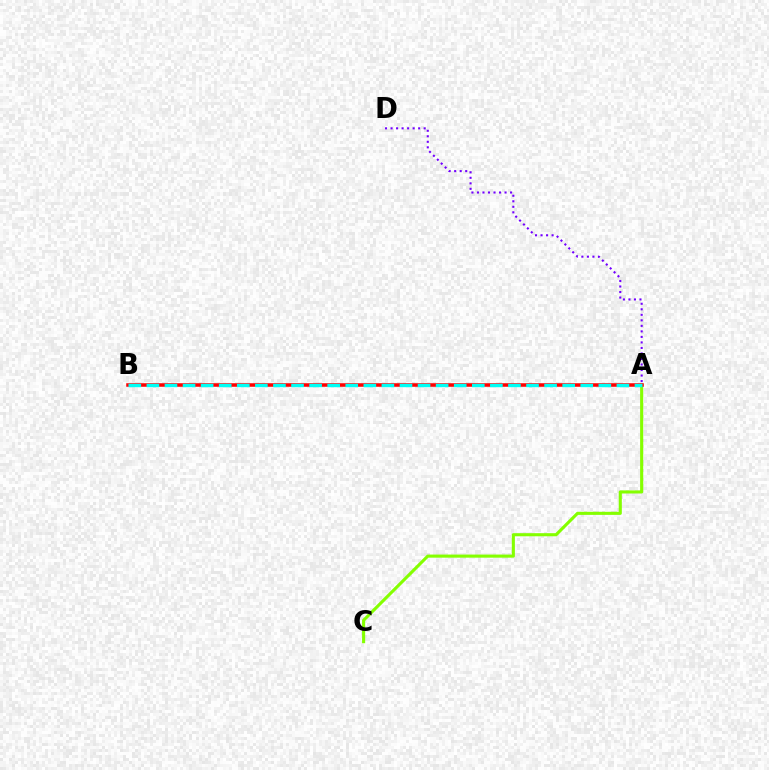{('A', 'C'): [{'color': '#84ff00', 'line_style': 'solid', 'thickness': 2.23}], ('A', 'B'): [{'color': '#ff0000', 'line_style': 'solid', 'thickness': 2.54}, {'color': '#00fff6', 'line_style': 'dashed', 'thickness': 2.46}], ('A', 'D'): [{'color': '#7200ff', 'line_style': 'dotted', 'thickness': 1.5}]}